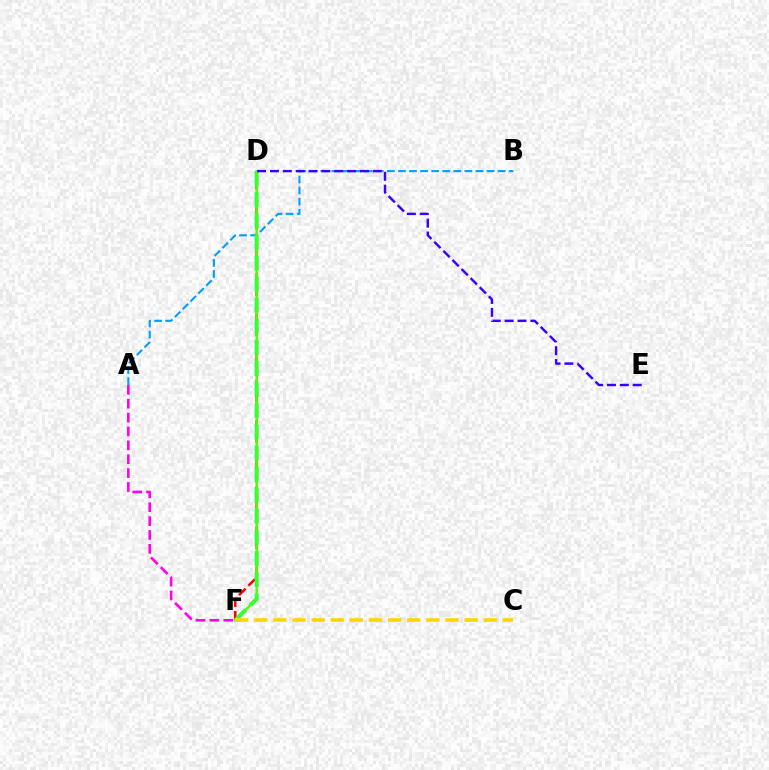{('D', 'F'): [{'color': '#ff0000', 'line_style': 'dashed', 'thickness': 1.81}, {'color': '#00ff86', 'line_style': 'dashed', 'thickness': 2.87}, {'color': '#4fff00', 'line_style': 'solid', 'thickness': 1.78}], ('A', 'B'): [{'color': '#009eff', 'line_style': 'dashed', 'thickness': 1.5}], ('C', 'F'): [{'color': '#ffd500', 'line_style': 'dashed', 'thickness': 2.6}], ('A', 'F'): [{'color': '#ff00ed', 'line_style': 'dashed', 'thickness': 1.89}], ('D', 'E'): [{'color': '#3700ff', 'line_style': 'dashed', 'thickness': 1.75}]}